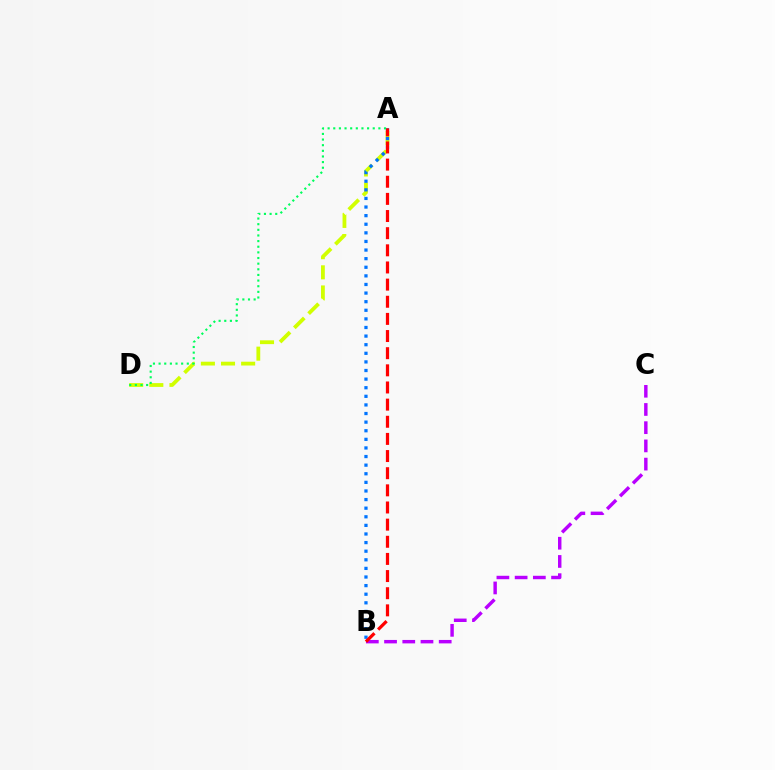{('A', 'D'): [{'color': '#d1ff00', 'line_style': 'dashed', 'thickness': 2.73}, {'color': '#00ff5c', 'line_style': 'dotted', 'thickness': 1.53}], ('A', 'B'): [{'color': '#0074ff', 'line_style': 'dotted', 'thickness': 2.34}, {'color': '#ff0000', 'line_style': 'dashed', 'thickness': 2.33}], ('B', 'C'): [{'color': '#b900ff', 'line_style': 'dashed', 'thickness': 2.47}]}